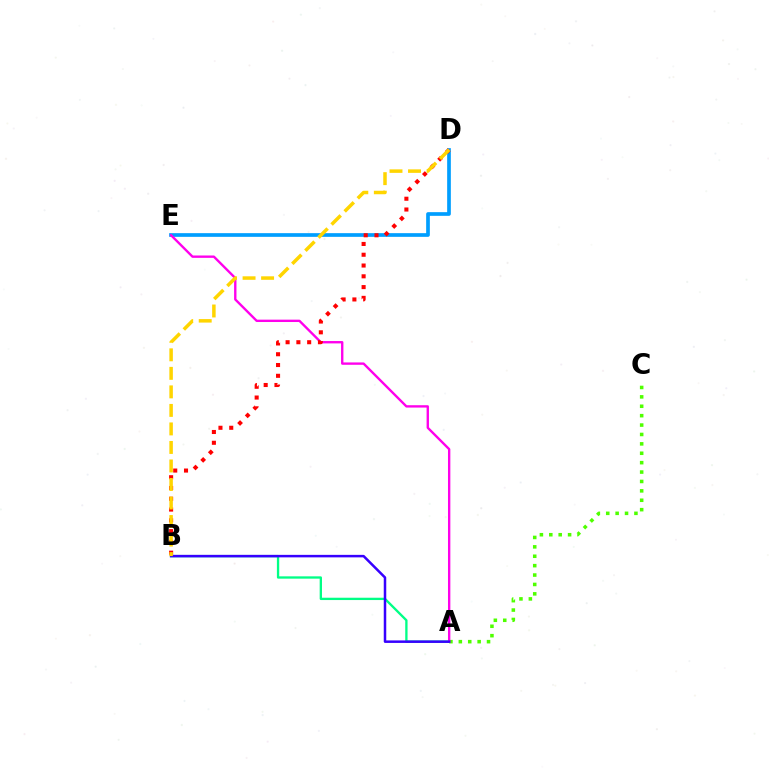{('A', 'B'): [{'color': '#00ff86', 'line_style': 'solid', 'thickness': 1.67}, {'color': '#3700ff', 'line_style': 'solid', 'thickness': 1.81}], ('D', 'E'): [{'color': '#009eff', 'line_style': 'solid', 'thickness': 2.66}], ('A', 'C'): [{'color': '#4fff00', 'line_style': 'dotted', 'thickness': 2.55}], ('A', 'E'): [{'color': '#ff00ed', 'line_style': 'solid', 'thickness': 1.7}], ('B', 'D'): [{'color': '#ff0000', 'line_style': 'dotted', 'thickness': 2.93}, {'color': '#ffd500', 'line_style': 'dashed', 'thickness': 2.52}]}